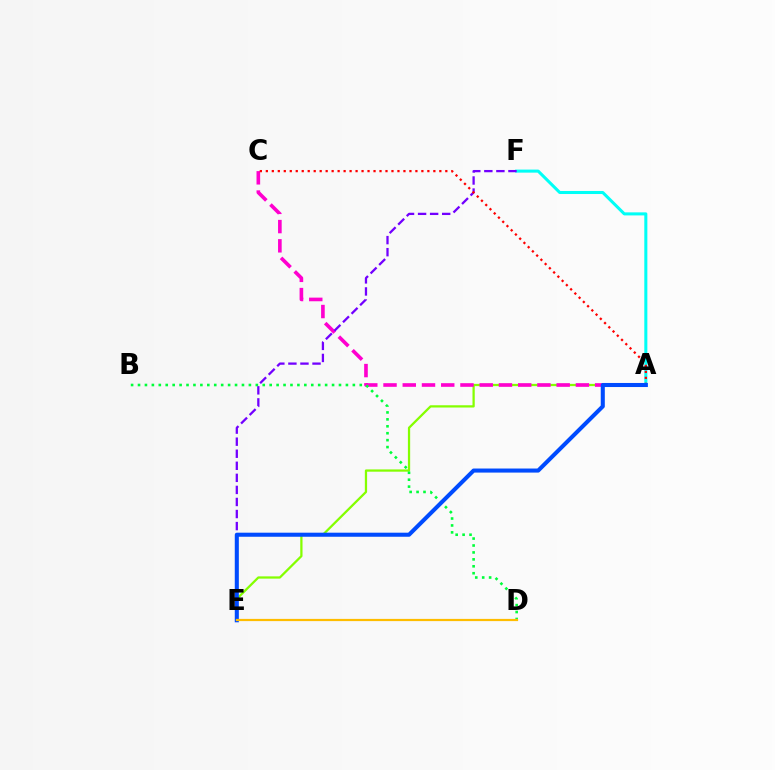{('A', 'E'): [{'color': '#84ff00', 'line_style': 'solid', 'thickness': 1.63}, {'color': '#004bff', 'line_style': 'solid', 'thickness': 2.93}], ('A', 'F'): [{'color': '#00fff6', 'line_style': 'solid', 'thickness': 2.2}], ('A', 'C'): [{'color': '#ff00cf', 'line_style': 'dashed', 'thickness': 2.61}, {'color': '#ff0000', 'line_style': 'dotted', 'thickness': 1.63}], ('B', 'D'): [{'color': '#00ff39', 'line_style': 'dotted', 'thickness': 1.88}], ('E', 'F'): [{'color': '#7200ff', 'line_style': 'dashed', 'thickness': 1.64}], ('D', 'E'): [{'color': '#ffbd00', 'line_style': 'solid', 'thickness': 1.59}]}